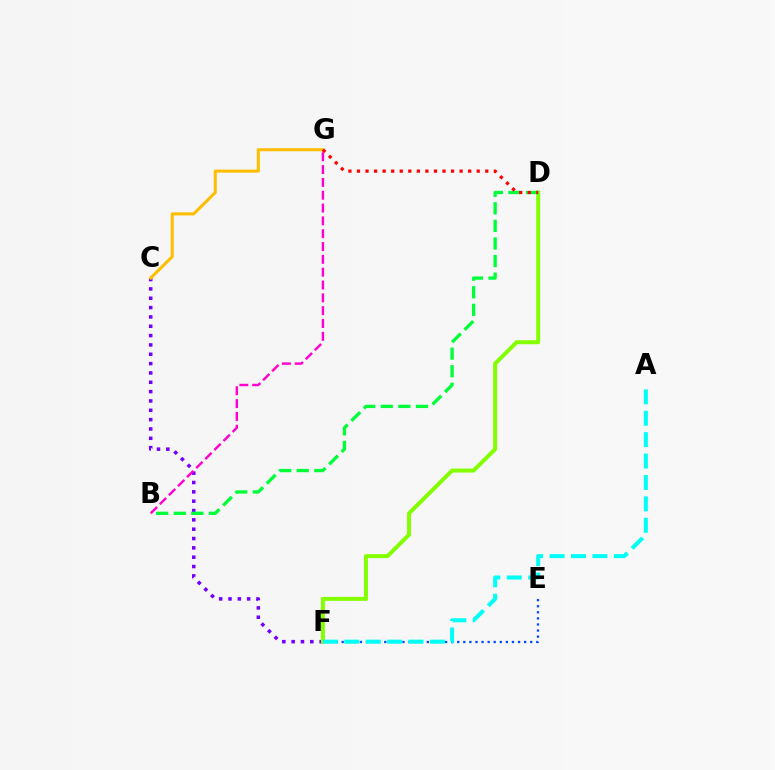{('E', 'F'): [{'color': '#004bff', 'line_style': 'dotted', 'thickness': 1.65}], ('C', 'F'): [{'color': '#7200ff', 'line_style': 'dotted', 'thickness': 2.54}], ('B', 'G'): [{'color': '#ff00cf', 'line_style': 'dashed', 'thickness': 1.74}], ('D', 'F'): [{'color': '#84ff00', 'line_style': 'solid', 'thickness': 2.87}], ('C', 'G'): [{'color': '#ffbd00', 'line_style': 'solid', 'thickness': 2.19}], ('A', 'F'): [{'color': '#00fff6', 'line_style': 'dashed', 'thickness': 2.91}], ('B', 'D'): [{'color': '#00ff39', 'line_style': 'dashed', 'thickness': 2.39}], ('D', 'G'): [{'color': '#ff0000', 'line_style': 'dotted', 'thickness': 2.32}]}